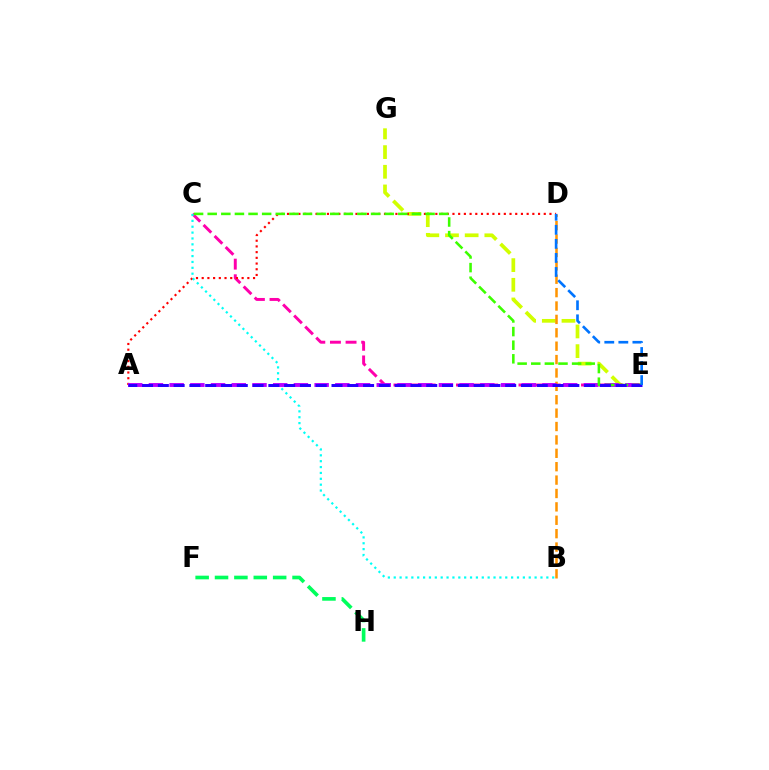{('E', 'G'): [{'color': '#d1ff00', 'line_style': 'dashed', 'thickness': 2.67}], ('F', 'H'): [{'color': '#00ff5c', 'line_style': 'dashed', 'thickness': 2.63}], ('C', 'E'): [{'color': '#ff00ac', 'line_style': 'dashed', 'thickness': 2.12}, {'color': '#3dff00', 'line_style': 'dashed', 'thickness': 1.85}], ('A', 'D'): [{'color': '#ff0000', 'line_style': 'dotted', 'thickness': 1.55}], ('B', 'D'): [{'color': '#ff9400', 'line_style': 'dashed', 'thickness': 1.82}], ('B', 'C'): [{'color': '#00fff6', 'line_style': 'dotted', 'thickness': 1.59}], ('A', 'E'): [{'color': '#b900ff', 'line_style': 'dashed', 'thickness': 2.81}, {'color': '#2500ff', 'line_style': 'dashed', 'thickness': 2.14}], ('D', 'E'): [{'color': '#0074ff', 'line_style': 'dashed', 'thickness': 1.91}]}